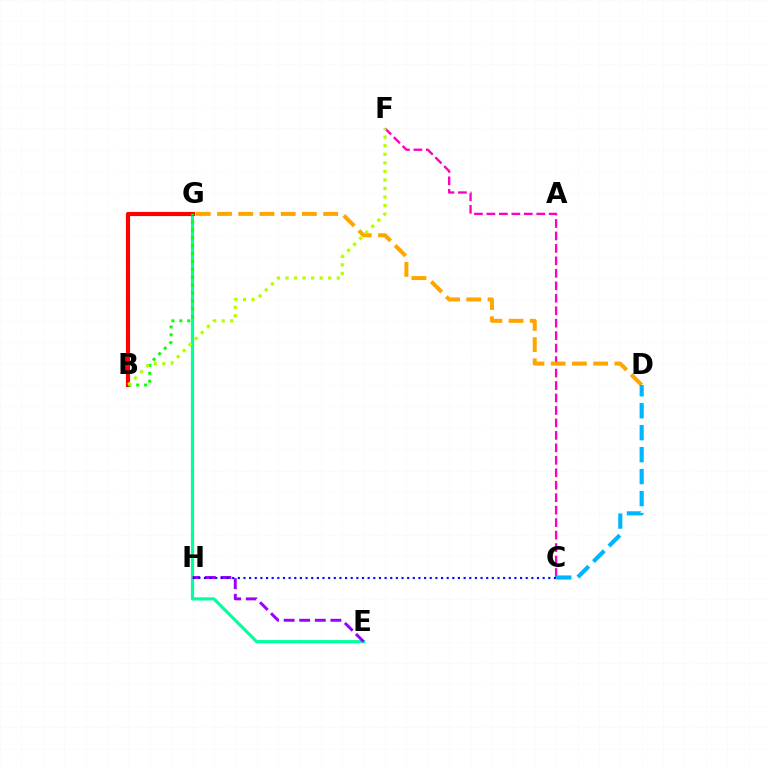{('E', 'G'): [{'color': '#00ff9d', 'line_style': 'solid', 'thickness': 2.29}], ('B', 'G'): [{'color': '#ff0000', 'line_style': 'solid', 'thickness': 2.97}, {'color': '#08ff00', 'line_style': 'dotted', 'thickness': 2.15}], ('E', 'H'): [{'color': '#9b00ff', 'line_style': 'dashed', 'thickness': 2.12}], ('C', 'F'): [{'color': '#ff00bd', 'line_style': 'dashed', 'thickness': 1.69}], ('D', 'G'): [{'color': '#ffa500', 'line_style': 'dashed', 'thickness': 2.88}], ('C', 'D'): [{'color': '#00b5ff', 'line_style': 'dashed', 'thickness': 2.98}], ('B', 'F'): [{'color': '#b3ff00', 'line_style': 'dotted', 'thickness': 2.32}], ('C', 'H'): [{'color': '#0010ff', 'line_style': 'dotted', 'thickness': 1.53}]}